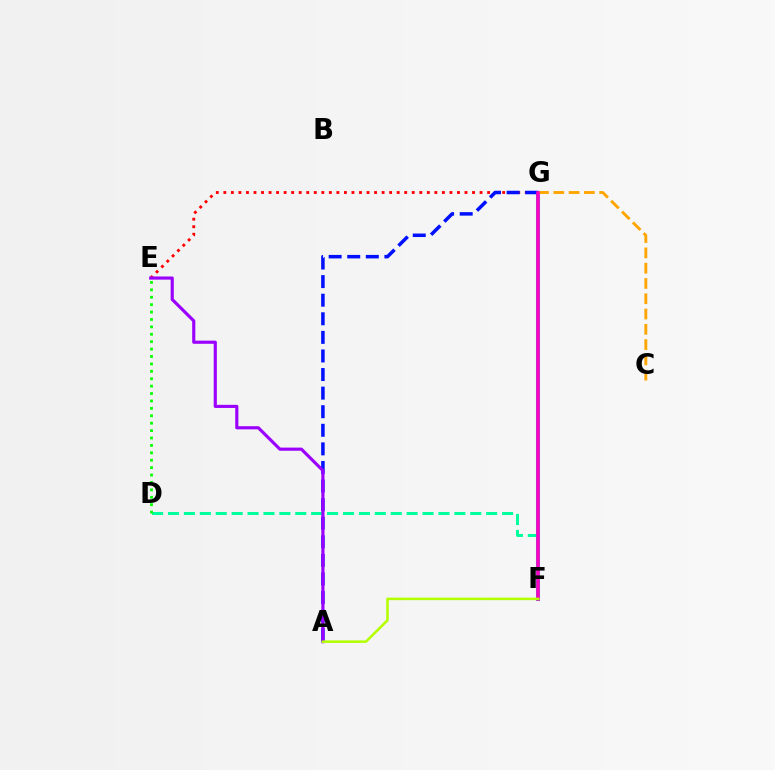{('E', 'G'): [{'color': '#ff0000', 'line_style': 'dotted', 'thickness': 2.05}], ('D', 'F'): [{'color': '#00ff9d', 'line_style': 'dashed', 'thickness': 2.16}], ('D', 'E'): [{'color': '#08ff00', 'line_style': 'dotted', 'thickness': 2.01}], ('F', 'G'): [{'color': '#00b5ff', 'line_style': 'solid', 'thickness': 2.92}, {'color': '#ff00bd', 'line_style': 'solid', 'thickness': 2.58}], ('C', 'G'): [{'color': '#ffa500', 'line_style': 'dashed', 'thickness': 2.08}], ('A', 'G'): [{'color': '#0010ff', 'line_style': 'dashed', 'thickness': 2.52}], ('A', 'E'): [{'color': '#9b00ff', 'line_style': 'solid', 'thickness': 2.26}], ('A', 'F'): [{'color': '#b3ff00', 'line_style': 'solid', 'thickness': 1.82}]}